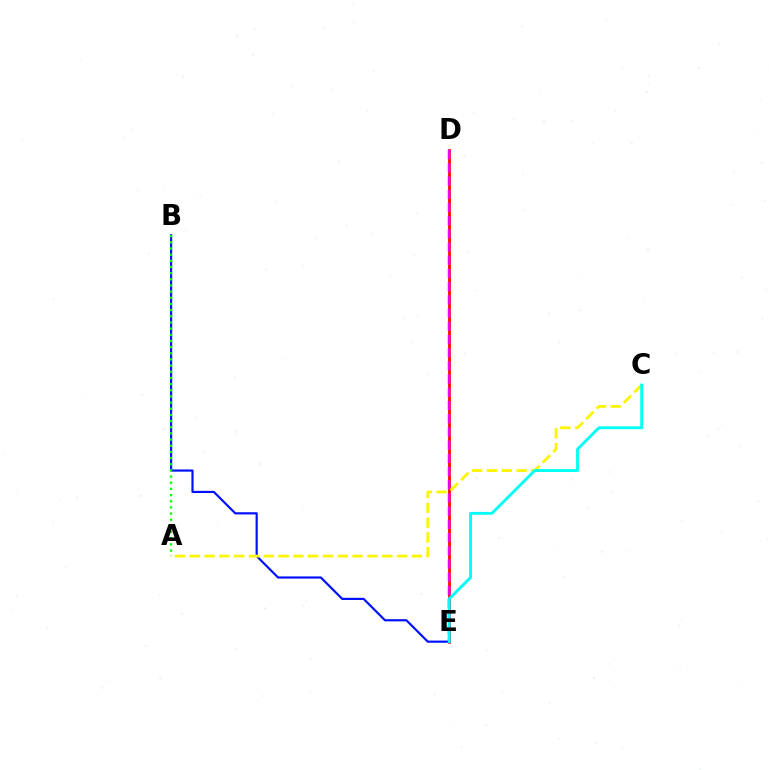{('D', 'E'): [{'color': '#ff0000', 'line_style': 'solid', 'thickness': 1.95}, {'color': '#ee00ff', 'line_style': 'dashed', 'thickness': 1.79}], ('B', 'E'): [{'color': '#0010ff', 'line_style': 'solid', 'thickness': 1.58}], ('A', 'C'): [{'color': '#fcf500', 'line_style': 'dashed', 'thickness': 2.01}], ('A', 'B'): [{'color': '#08ff00', 'line_style': 'dotted', 'thickness': 1.67}], ('C', 'E'): [{'color': '#00fff6', 'line_style': 'solid', 'thickness': 2.06}]}